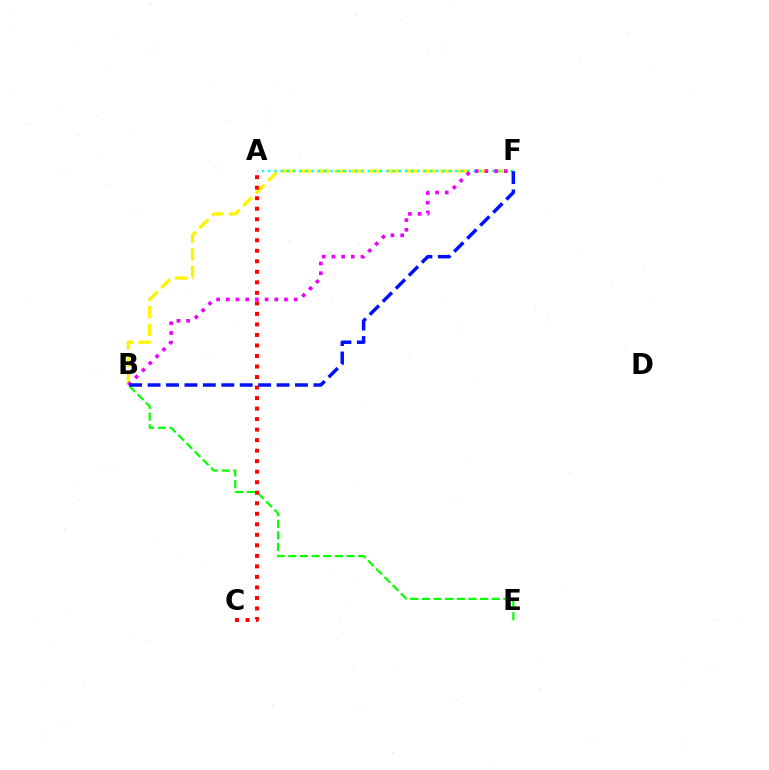{('B', 'E'): [{'color': '#08ff00', 'line_style': 'dashed', 'thickness': 1.58}], ('B', 'F'): [{'color': '#fcf500', 'line_style': 'dashed', 'thickness': 2.39}, {'color': '#ee00ff', 'line_style': 'dotted', 'thickness': 2.64}, {'color': '#0010ff', 'line_style': 'dashed', 'thickness': 2.5}], ('A', 'C'): [{'color': '#ff0000', 'line_style': 'dotted', 'thickness': 2.86}], ('A', 'F'): [{'color': '#00fff6', 'line_style': 'dotted', 'thickness': 1.69}]}